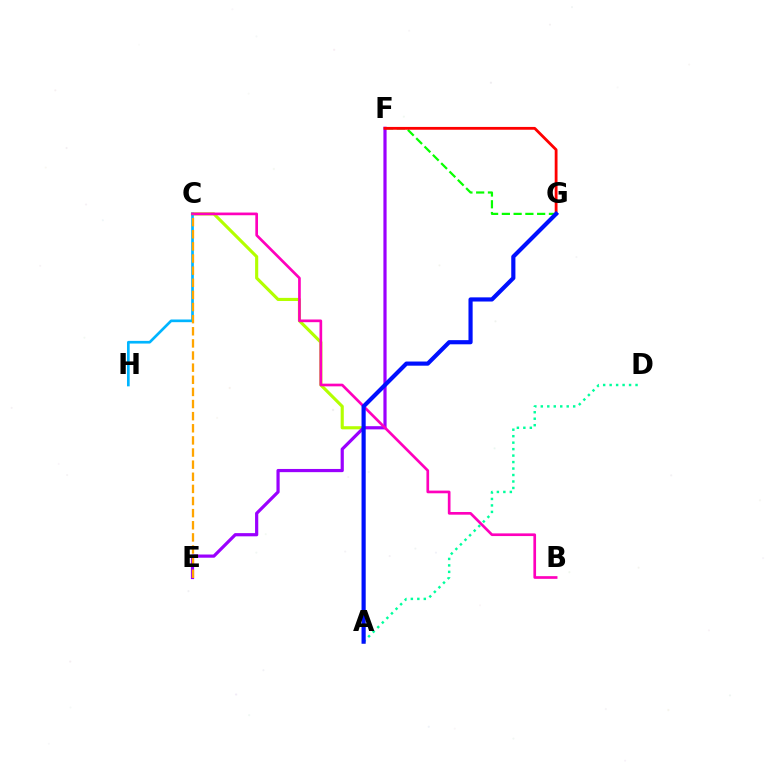{('A', 'C'): [{'color': '#b3ff00', 'line_style': 'solid', 'thickness': 2.25}], ('C', 'H'): [{'color': '#00b5ff', 'line_style': 'solid', 'thickness': 1.93}], ('F', 'G'): [{'color': '#08ff00', 'line_style': 'dashed', 'thickness': 1.6}, {'color': '#ff0000', 'line_style': 'solid', 'thickness': 2.02}], ('E', 'F'): [{'color': '#9b00ff', 'line_style': 'solid', 'thickness': 2.3}], ('A', 'D'): [{'color': '#00ff9d', 'line_style': 'dotted', 'thickness': 1.76}], ('B', 'C'): [{'color': '#ff00bd', 'line_style': 'solid', 'thickness': 1.93}], ('C', 'E'): [{'color': '#ffa500', 'line_style': 'dashed', 'thickness': 1.65}], ('A', 'G'): [{'color': '#0010ff', 'line_style': 'solid', 'thickness': 2.99}]}